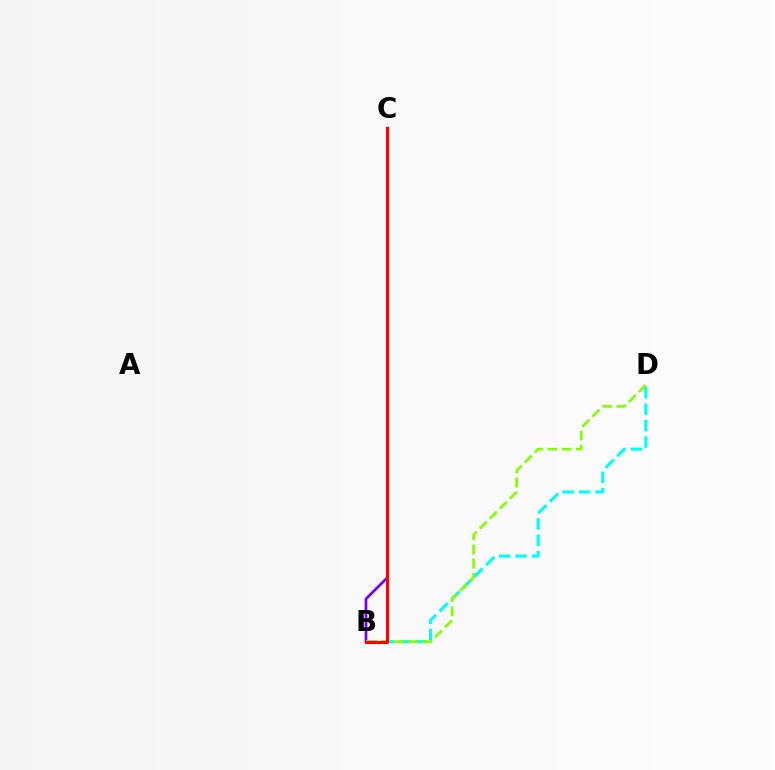{('B', 'C'): [{'color': '#7200ff', 'line_style': 'solid', 'thickness': 1.97}, {'color': '#ff0000', 'line_style': 'solid', 'thickness': 2.27}], ('B', 'D'): [{'color': '#00fff6', 'line_style': 'dashed', 'thickness': 2.23}, {'color': '#84ff00', 'line_style': 'dashed', 'thickness': 1.92}]}